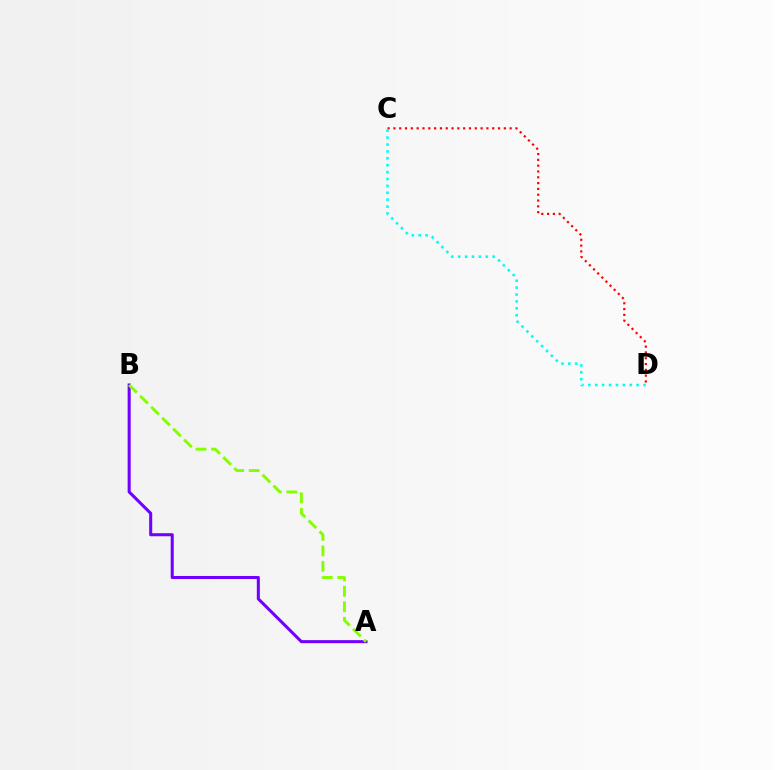{('A', 'B'): [{'color': '#7200ff', 'line_style': 'solid', 'thickness': 2.2}, {'color': '#84ff00', 'line_style': 'dashed', 'thickness': 2.1}], ('C', 'D'): [{'color': '#ff0000', 'line_style': 'dotted', 'thickness': 1.58}, {'color': '#00fff6', 'line_style': 'dotted', 'thickness': 1.87}]}